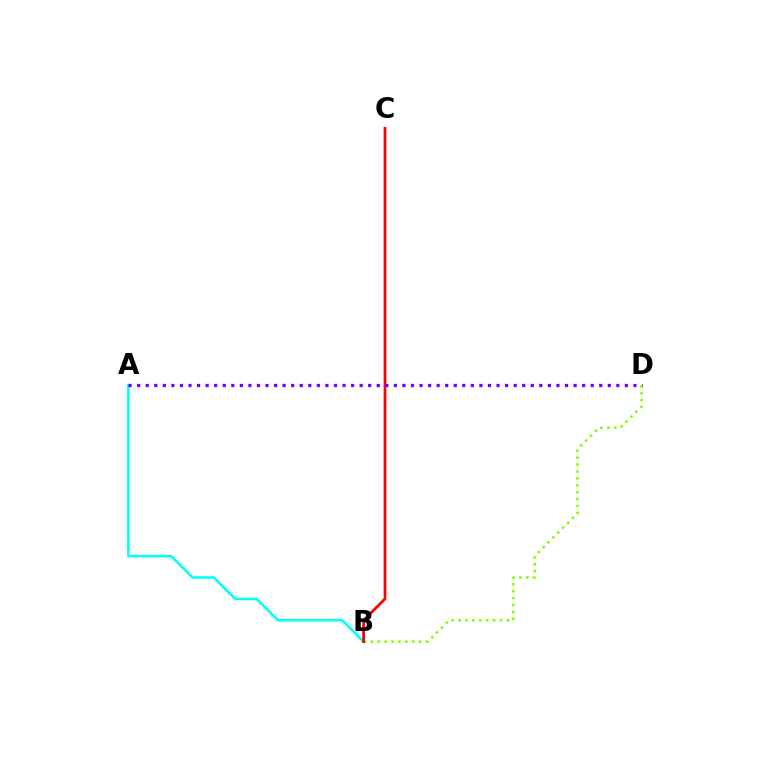{('A', 'B'): [{'color': '#00fff6', 'line_style': 'solid', 'thickness': 1.83}], ('B', 'D'): [{'color': '#84ff00', 'line_style': 'dotted', 'thickness': 1.88}], ('B', 'C'): [{'color': '#ff0000', 'line_style': 'solid', 'thickness': 1.98}], ('A', 'D'): [{'color': '#7200ff', 'line_style': 'dotted', 'thickness': 2.32}]}